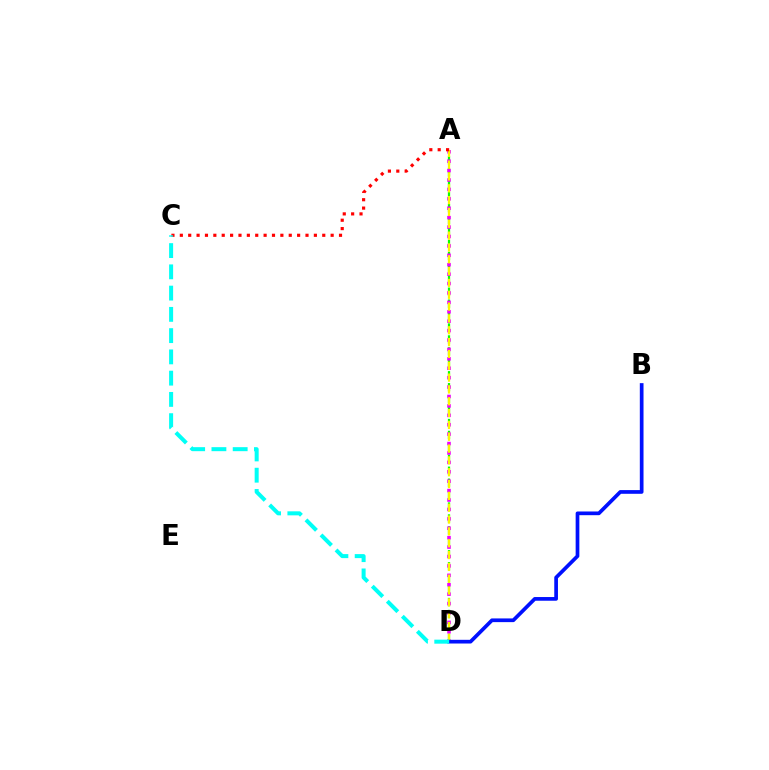{('A', 'D'): [{'color': '#08ff00', 'line_style': 'dashed', 'thickness': 1.62}, {'color': '#ee00ff', 'line_style': 'dotted', 'thickness': 2.56}, {'color': '#fcf500', 'line_style': 'dashed', 'thickness': 1.61}], ('B', 'D'): [{'color': '#0010ff', 'line_style': 'solid', 'thickness': 2.67}], ('A', 'C'): [{'color': '#ff0000', 'line_style': 'dotted', 'thickness': 2.28}], ('C', 'D'): [{'color': '#00fff6', 'line_style': 'dashed', 'thickness': 2.89}]}